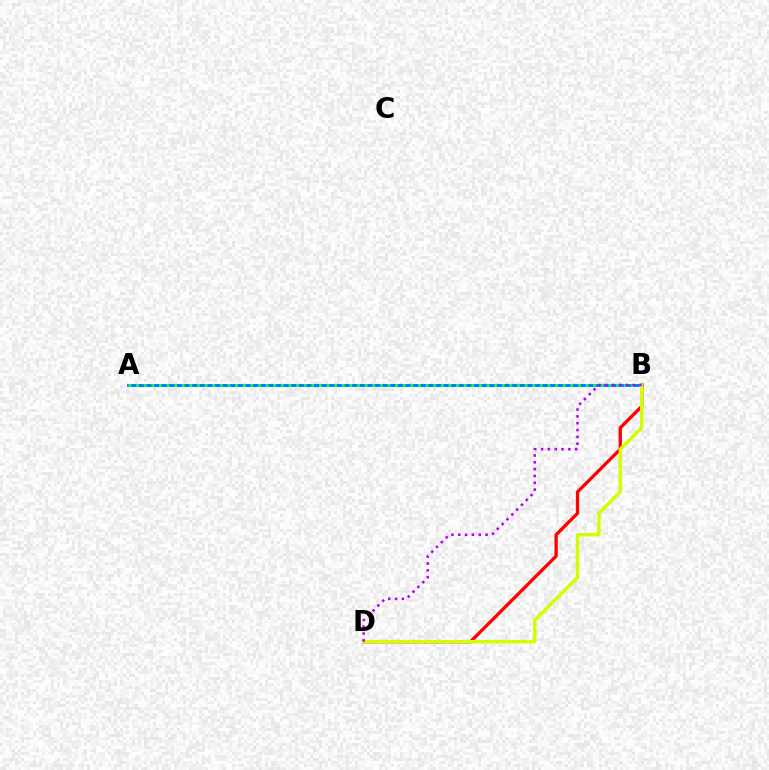{('A', 'B'): [{'color': '#0074ff', 'line_style': 'solid', 'thickness': 2.07}, {'color': '#00ff5c', 'line_style': 'dotted', 'thickness': 2.07}], ('B', 'D'): [{'color': '#ff0000', 'line_style': 'solid', 'thickness': 2.36}, {'color': '#d1ff00', 'line_style': 'solid', 'thickness': 2.45}, {'color': '#b900ff', 'line_style': 'dotted', 'thickness': 1.85}]}